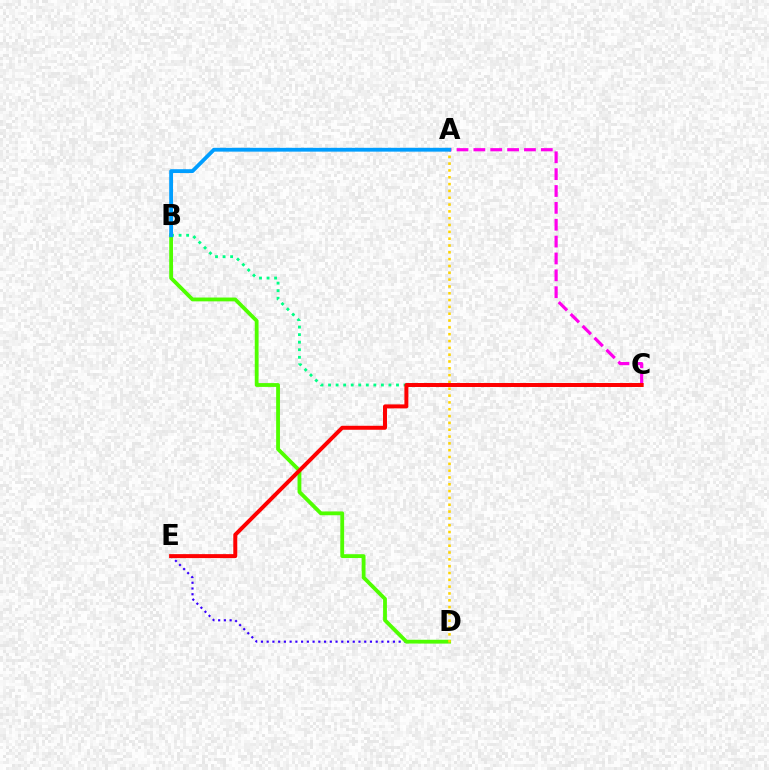{('D', 'E'): [{'color': '#3700ff', 'line_style': 'dotted', 'thickness': 1.56}], ('B', 'D'): [{'color': '#4fff00', 'line_style': 'solid', 'thickness': 2.74}], ('A', 'D'): [{'color': '#ffd500', 'line_style': 'dotted', 'thickness': 1.85}], ('B', 'C'): [{'color': '#00ff86', 'line_style': 'dotted', 'thickness': 2.05}], ('A', 'C'): [{'color': '#ff00ed', 'line_style': 'dashed', 'thickness': 2.29}], ('A', 'B'): [{'color': '#009eff', 'line_style': 'solid', 'thickness': 2.75}], ('C', 'E'): [{'color': '#ff0000', 'line_style': 'solid', 'thickness': 2.86}]}